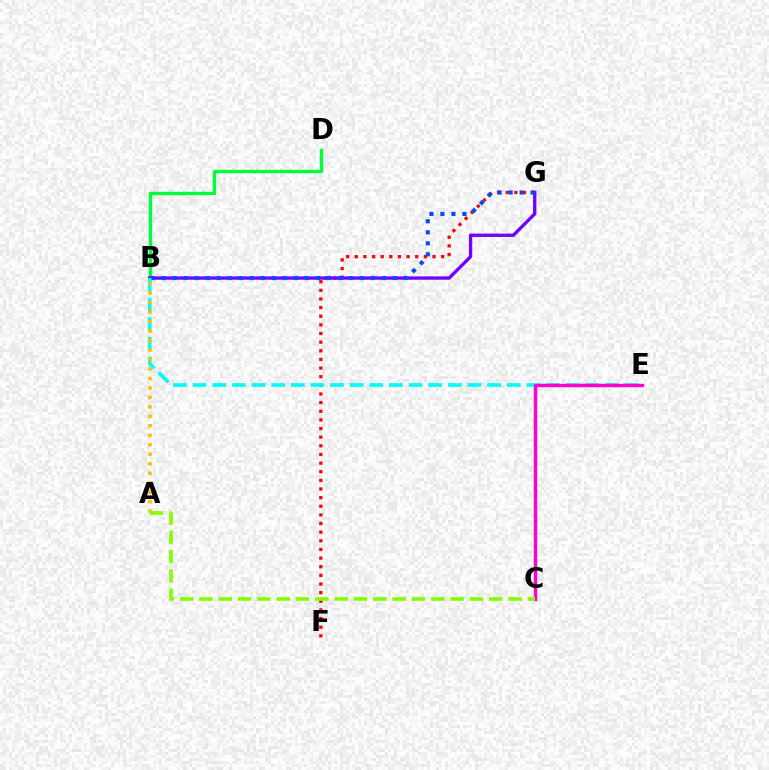{('B', 'D'): [{'color': '#00ff39', 'line_style': 'solid', 'thickness': 2.44}], ('F', 'G'): [{'color': '#ff0000', 'line_style': 'dotted', 'thickness': 2.35}], ('B', 'G'): [{'color': '#7200ff', 'line_style': 'solid', 'thickness': 2.4}, {'color': '#004bff', 'line_style': 'dotted', 'thickness': 2.99}], ('B', 'E'): [{'color': '#00fff6', 'line_style': 'dashed', 'thickness': 2.67}], ('A', 'B'): [{'color': '#ffbd00', 'line_style': 'dotted', 'thickness': 2.58}], ('C', 'E'): [{'color': '#ff00cf', 'line_style': 'solid', 'thickness': 2.46}], ('A', 'C'): [{'color': '#84ff00', 'line_style': 'dashed', 'thickness': 2.62}]}